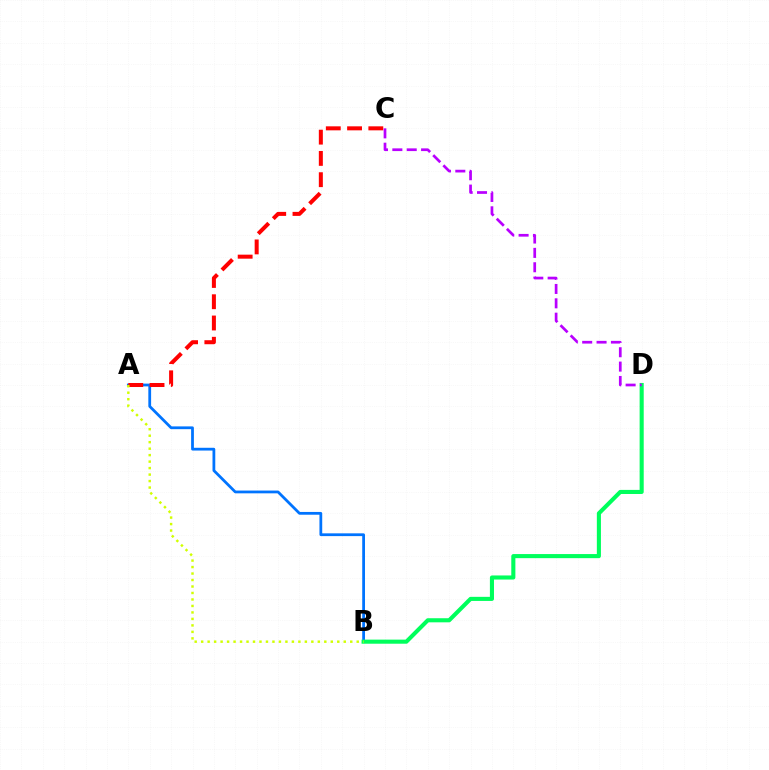{('A', 'B'): [{'color': '#0074ff', 'line_style': 'solid', 'thickness': 2.0}, {'color': '#d1ff00', 'line_style': 'dotted', 'thickness': 1.76}], ('A', 'C'): [{'color': '#ff0000', 'line_style': 'dashed', 'thickness': 2.89}], ('B', 'D'): [{'color': '#00ff5c', 'line_style': 'solid', 'thickness': 2.95}], ('C', 'D'): [{'color': '#b900ff', 'line_style': 'dashed', 'thickness': 1.95}]}